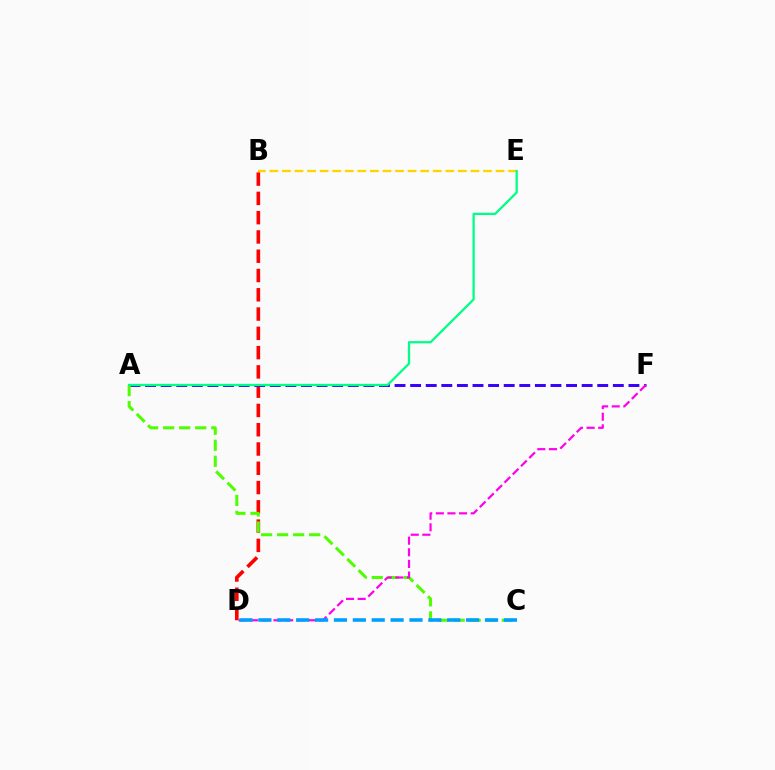{('B', 'E'): [{'color': '#ffd500', 'line_style': 'dashed', 'thickness': 1.71}], ('B', 'D'): [{'color': '#ff0000', 'line_style': 'dashed', 'thickness': 2.62}], ('A', 'F'): [{'color': '#3700ff', 'line_style': 'dashed', 'thickness': 2.12}], ('A', 'C'): [{'color': '#4fff00', 'line_style': 'dashed', 'thickness': 2.18}], ('A', 'E'): [{'color': '#00ff86', 'line_style': 'solid', 'thickness': 1.63}], ('D', 'F'): [{'color': '#ff00ed', 'line_style': 'dashed', 'thickness': 1.58}], ('C', 'D'): [{'color': '#009eff', 'line_style': 'dashed', 'thickness': 2.57}]}